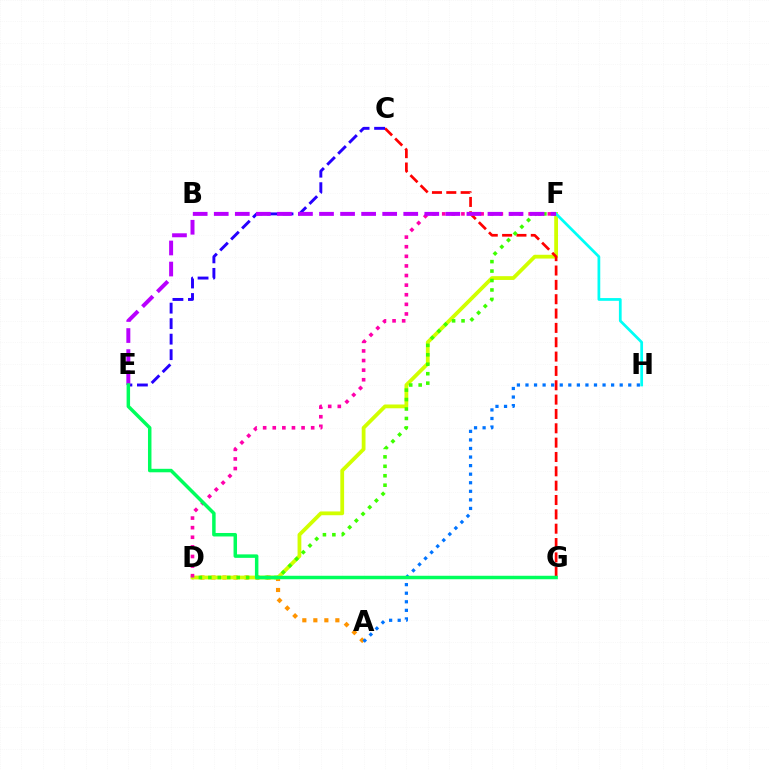{('A', 'D'): [{'color': '#ff9400', 'line_style': 'dotted', 'thickness': 2.99}], ('D', 'F'): [{'color': '#d1ff00', 'line_style': 'solid', 'thickness': 2.72}, {'color': '#ff00ac', 'line_style': 'dotted', 'thickness': 2.61}, {'color': '#3dff00', 'line_style': 'dotted', 'thickness': 2.57}], ('C', 'G'): [{'color': '#ff0000', 'line_style': 'dashed', 'thickness': 1.95}], ('C', 'E'): [{'color': '#2500ff', 'line_style': 'dashed', 'thickness': 2.11}], ('F', 'H'): [{'color': '#00fff6', 'line_style': 'solid', 'thickness': 1.98}], ('E', 'F'): [{'color': '#b900ff', 'line_style': 'dashed', 'thickness': 2.86}], ('A', 'H'): [{'color': '#0074ff', 'line_style': 'dotted', 'thickness': 2.33}], ('E', 'G'): [{'color': '#00ff5c', 'line_style': 'solid', 'thickness': 2.51}]}